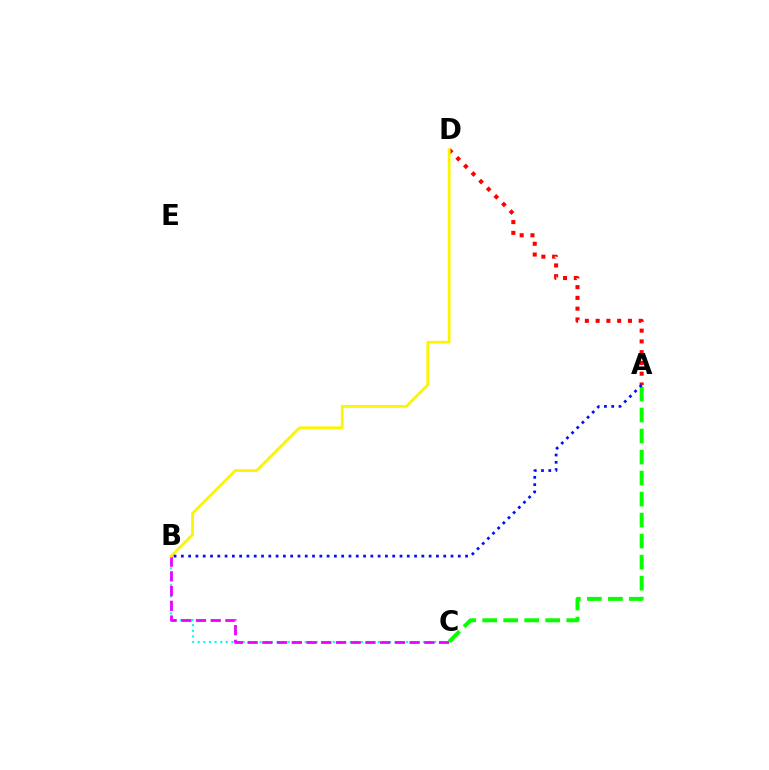{('B', 'C'): [{'color': '#00fff6', 'line_style': 'dotted', 'thickness': 1.53}, {'color': '#ee00ff', 'line_style': 'dashed', 'thickness': 2.0}], ('A', 'D'): [{'color': '#ff0000', 'line_style': 'dotted', 'thickness': 2.93}], ('B', 'D'): [{'color': '#fcf500', 'line_style': 'solid', 'thickness': 2.0}], ('A', 'C'): [{'color': '#08ff00', 'line_style': 'dashed', 'thickness': 2.85}], ('A', 'B'): [{'color': '#0010ff', 'line_style': 'dotted', 'thickness': 1.98}]}